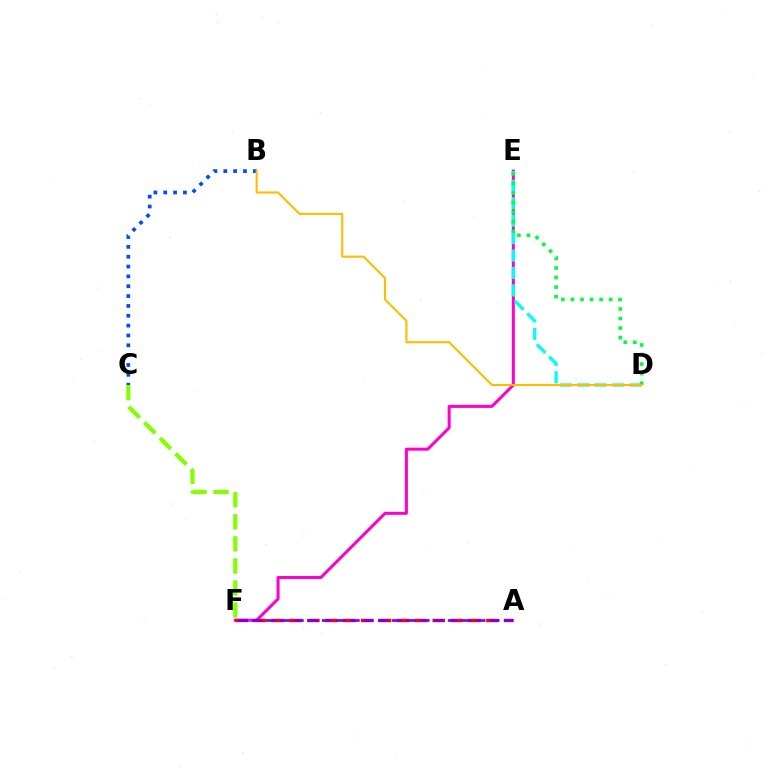{('E', 'F'): [{'color': '#ff00cf', 'line_style': 'solid', 'thickness': 2.17}], ('C', 'F'): [{'color': '#84ff00', 'line_style': 'dashed', 'thickness': 3.0}], ('A', 'F'): [{'color': '#ff0000', 'line_style': 'dashed', 'thickness': 2.43}, {'color': '#7200ff', 'line_style': 'dashed', 'thickness': 1.9}], ('D', 'E'): [{'color': '#00fff6', 'line_style': 'dashed', 'thickness': 2.37}, {'color': '#00ff39', 'line_style': 'dotted', 'thickness': 2.6}], ('B', 'C'): [{'color': '#004bff', 'line_style': 'dotted', 'thickness': 2.67}], ('B', 'D'): [{'color': '#ffbd00', 'line_style': 'solid', 'thickness': 1.52}]}